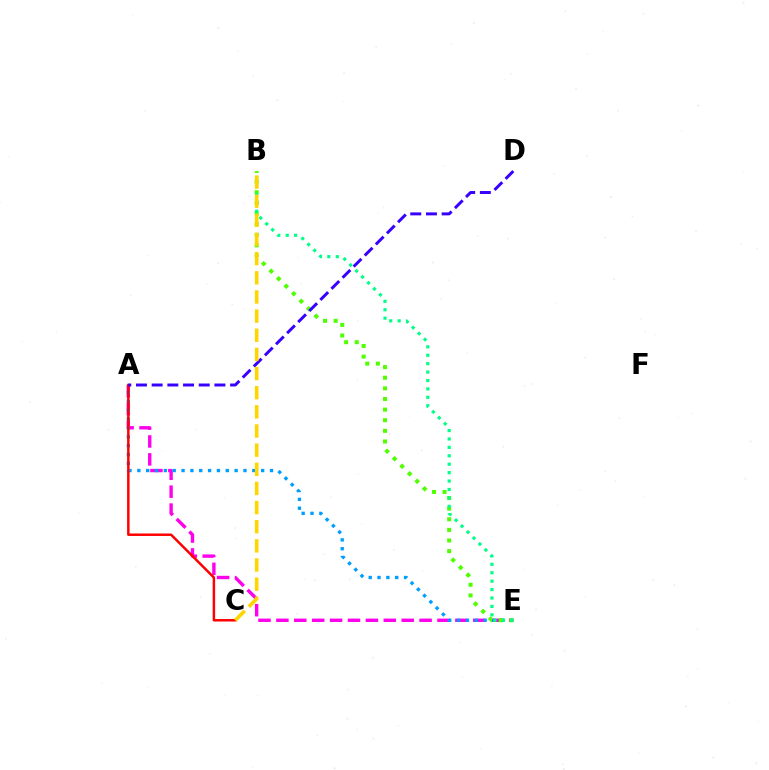{('A', 'E'): [{'color': '#ff00ed', 'line_style': 'dashed', 'thickness': 2.43}, {'color': '#009eff', 'line_style': 'dotted', 'thickness': 2.4}], ('B', 'E'): [{'color': '#4fff00', 'line_style': 'dotted', 'thickness': 2.89}, {'color': '#00ff86', 'line_style': 'dotted', 'thickness': 2.29}], ('A', 'C'): [{'color': '#ff0000', 'line_style': 'solid', 'thickness': 1.78}], ('A', 'D'): [{'color': '#3700ff', 'line_style': 'dashed', 'thickness': 2.13}], ('B', 'C'): [{'color': '#ffd500', 'line_style': 'dashed', 'thickness': 2.6}]}